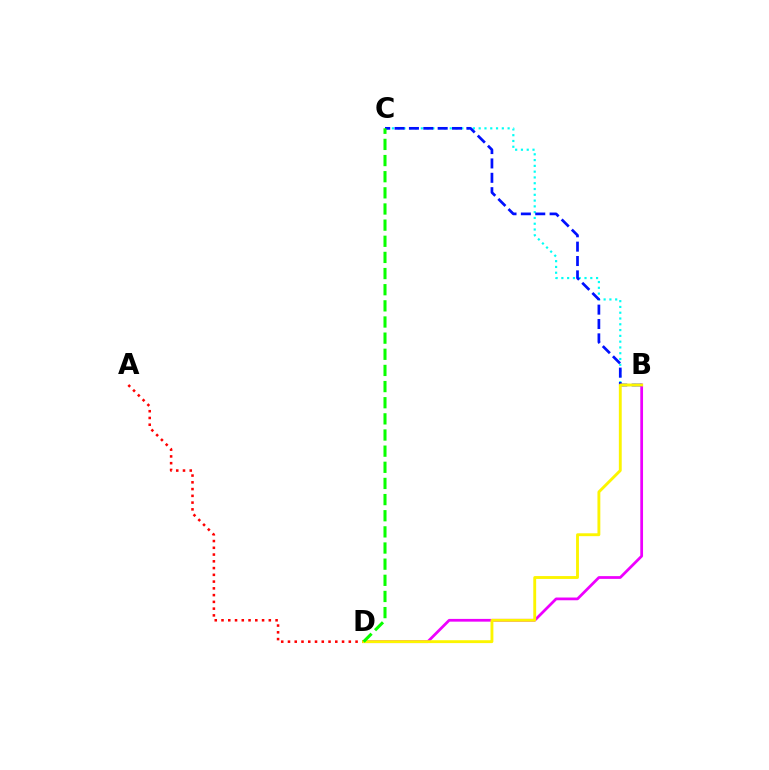{('B', 'D'): [{'color': '#ee00ff', 'line_style': 'solid', 'thickness': 1.98}, {'color': '#fcf500', 'line_style': 'solid', 'thickness': 2.07}], ('B', 'C'): [{'color': '#00fff6', 'line_style': 'dotted', 'thickness': 1.57}, {'color': '#0010ff', 'line_style': 'dashed', 'thickness': 1.95}], ('A', 'D'): [{'color': '#ff0000', 'line_style': 'dotted', 'thickness': 1.84}], ('C', 'D'): [{'color': '#08ff00', 'line_style': 'dashed', 'thickness': 2.19}]}